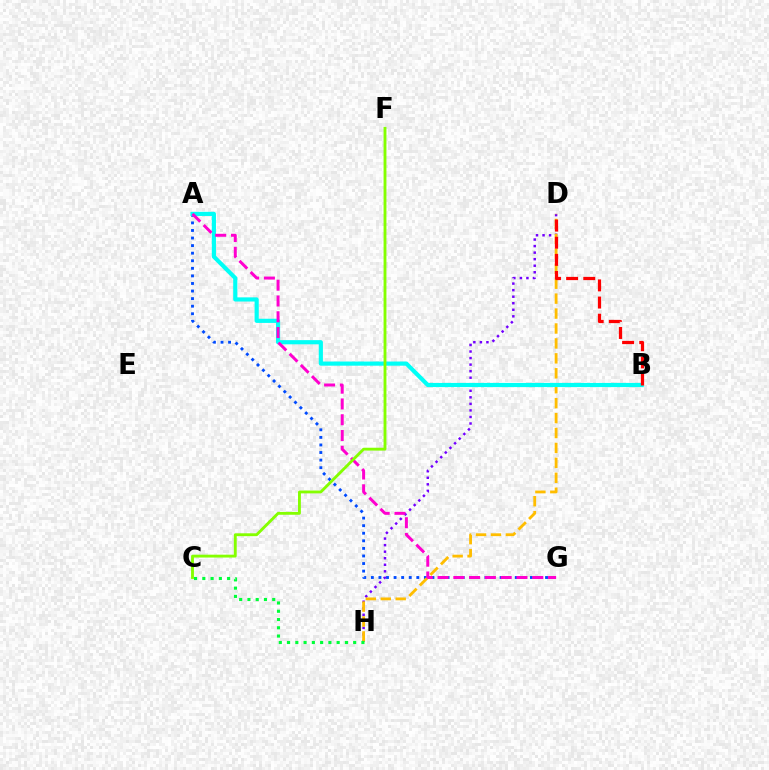{('A', 'G'): [{'color': '#004bff', 'line_style': 'dotted', 'thickness': 2.06}, {'color': '#ff00cf', 'line_style': 'dashed', 'thickness': 2.14}], ('D', 'H'): [{'color': '#7200ff', 'line_style': 'dotted', 'thickness': 1.78}, {'color': '#ffbd00', 'line_style': 'dashed', 'thickness': 2.03}], ('C', 'H'): [{'color': '#00ff39', 'line_style': 'dotted', 'thickness': 2.25}], ('A', 'B'): [{'color': '#00fff6', 'line_style': 'solid', 'thickness': 2.99}], ('B', 'D'): [{'color': '#ff0000', 'line_style': 'dashed', 'thickness': 2.33}], ('C', 'F'): [{'color': '#84ff00', 'line_style': 'solid', 'thickness': 2.06}]}